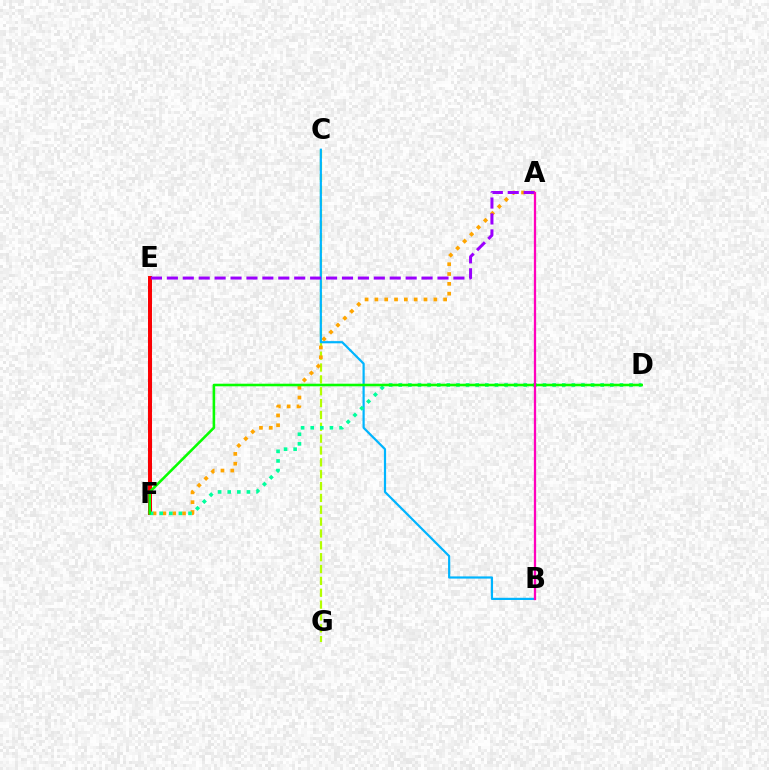{('E', 'F'): [{'color': '#0010ff', 'line_style': 'dashed', 'thickness': 2.72}, {'color': '#ff0000', 'line_style': 'solid', 'thickness': 2.84}], ('C', 'G'): [{'color': '#b3ff00', 'line_style': 'dashed', 'thickness': 1.61}], ('A', 'F'): [{'color': '#ffa500', 'line_style': 'dotted', 'thickness': 2.67}], ('B', 'C'): [{'color': '#00b5ff', 'line_style': 'solid', 'thickness': 1.58}], ('D', 'F'): [{'color': '#00ff9d', 'line_style': 'dotted', 'thickness': 2.61}, {'color': '#08ff00', 'line_style': 'solid', 'thickness': 1.86}], ('A', 'E'): [{'color': '#9b00ff', 'line_style': 'dashed', 'thickness': 2.16}], ('A', 'B'): [{'color': '#ff00bd', 'line_style': 'solid', 'thickness': 1.64}]}